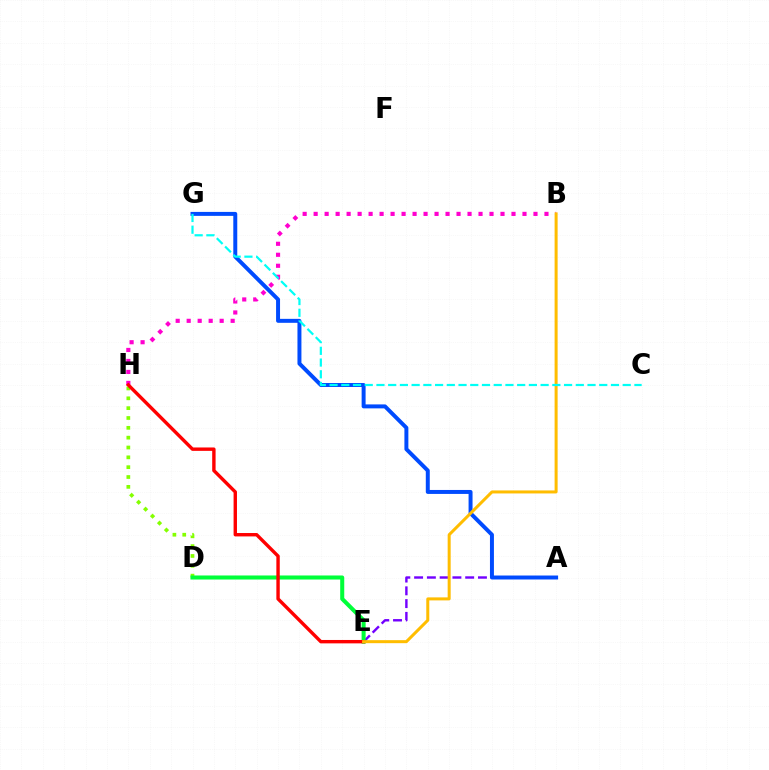{('D', 'H'): [{'color': '#84ff00', 'line_style': 'dotted', 'thickness': 2.67}], ('A', 'E'): [{'color': '#7200ff', 'line_style': 'dashed', 'thickness': 1.73}], ('A', 'G'): [{'color': '#004bff', 'line_style': 'solid', 'thickness': 2.86}], ('B', 'H'): [{'color': '#ff00cf', 'line_style': 'dotted', 'thickness': 2.99}], ('D', 'E'): [{'color': '#00ff39', 'line_style': 'solid', 'thickness': 2.91}], ('E', 'H'): [{'color': '#ff0000', 'line_style': 'solid', 'thickness': 2.44}], ('B', 'E'): [{'color': '#ffbd00', 'line_style': 'solid', 'thickness': 2.17}], ('C', 'G'): [{'color': '#00fff6', 'line_style': 'dashed', 'thickness': 1.59}]}